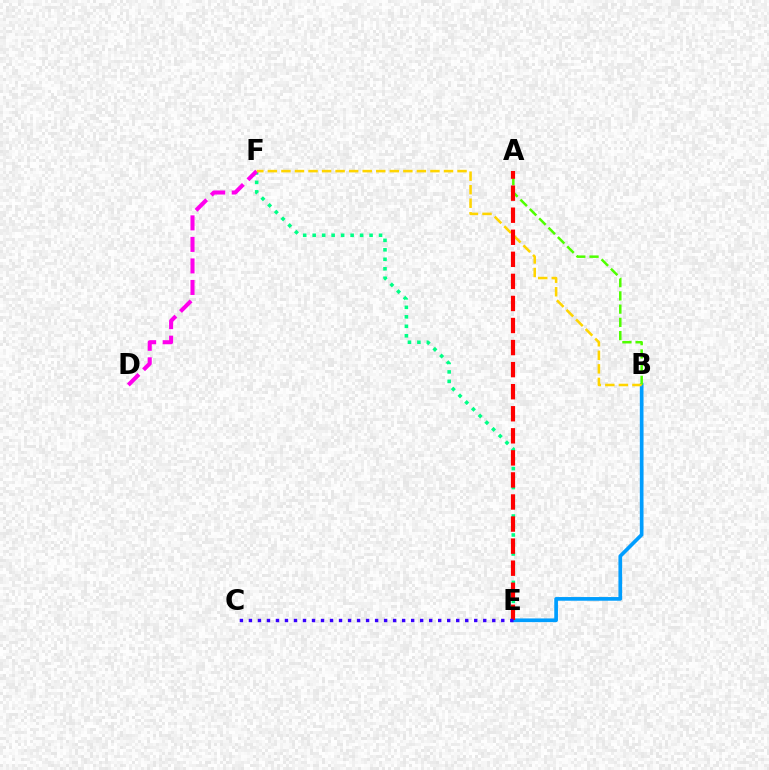{('E', 'F'): [{'color': '#00ff86', 'line_style': 'dotted', 'thickness': 2.58}], ('D', 'F'): [{'color': '#ff00ed', 'line_style': 'dashed', 'thickness': 2.92}], ('B', 'E'): [{'color': '#009eff', 'line_style': 'solid', 'thickness': 2.66}], ('A', 'B'): [{'color': '#4fff00', 'line_style': 'dashed', 'thickness': 1.8}], ('B', 'F'): [{'color': '#ffd500', 'line_style': 'dashed', 'thickness': 1.84}], ('A', 'E'): [{'color': '#ff0000', 'line_style': 'dashed', 'thickness': 3.0}], ('C', 'E'): [{'color': '#3700ff', 'line_style': 'dotted', 'thickness': 2.45}]}